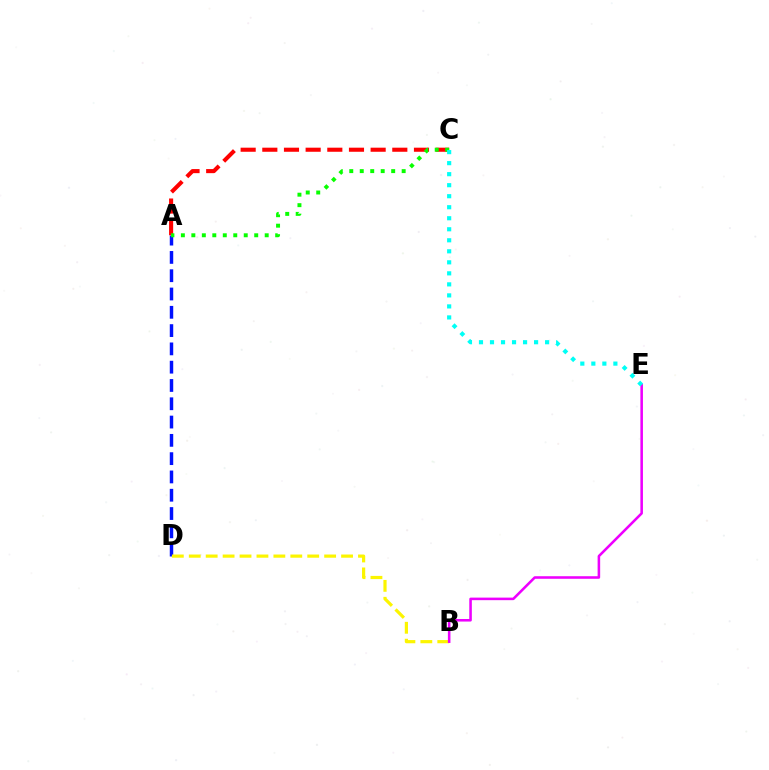{('A', 'D'): [{'color': '#0010ff', 'line_style': 'dashed', 'thickness': 2.49}], ('A', 'C'): [{'color': '#ff0000', 'line_style': 'dashed', 'thickness': 2.94}, {'color': '#08ff00', 'line_style': 'dotted', 'thickness': 2.85}], ('B', 'D'): [{'color': '#fcf500', 'line_style': 'dashed', 'thickness': 2.3}], ('B', 'E'): [{'color': '#ee00ff', 'line_style': 'solid', 'thickness': 1.84}], ('C', 'E'): [{'color': '#00fff6', 'line_style': 'dotted', 'thickness': 2.99}]}